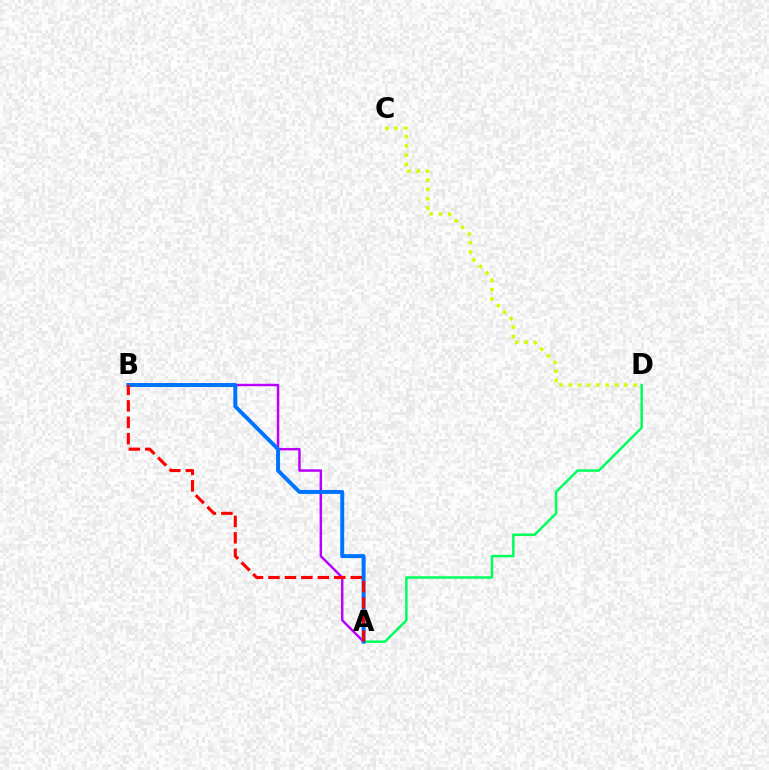{('A', 'D'): [{'color': '#00ff5c', 'line_style': 'solid', 'thickness': 1.79}], ('A', 'B'): [{'color': '#b900ff', 'line_style': 'solid', 'thickness': 1.76}, {'color': '#0074ff', 'line_style': 'solid', 'thickness': 2.84}, {'color': '#ff0000', 'line_style': 'dashed', 'thickness': 2.24}], ('C', 'D'): [{'color': '#d1ff00', 'line_style': 'dotted', 'thickness': 2.52}]}